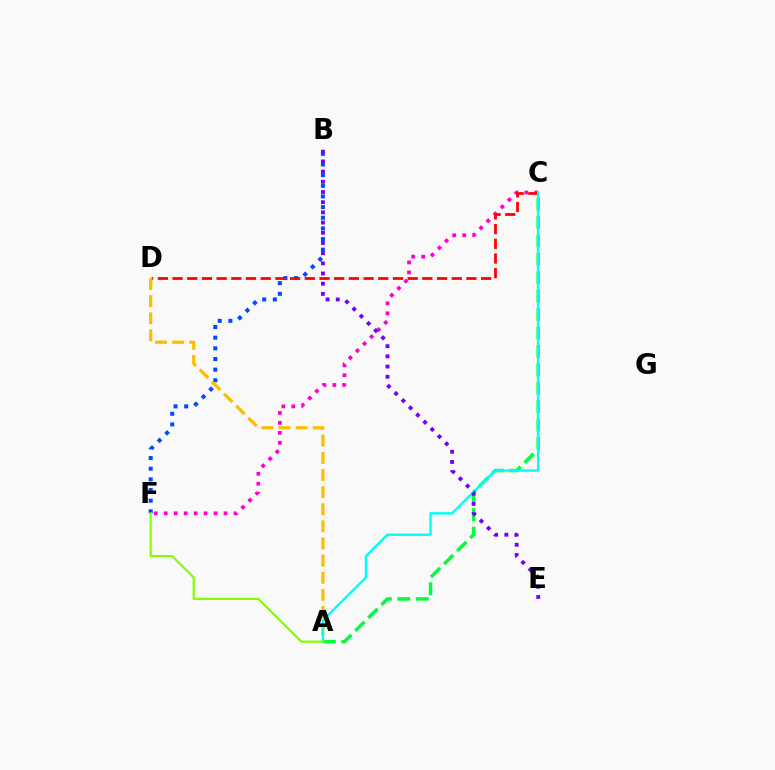{('B', 'F'): [{'color': '#004bff', 'line_style': 'dotted', 'thickness': 2.89}], ('A', 'C'): [{'color': '#00ff39', 'line_style': 'dashed', 'thickness': 2.5}, {'color': '#00fff6', 'line_style': 'solid', 'thickness': 1.73}], ('C', 'F'): [{'color': '#ff00cf', 'line_style': 'dotted', 'thickness': 2.71}], ('C', 'D'): [{'color': '#ff0000', 'line_style': 'dashed', 'thickness': 2.0}], ('A', 'D'): [{'color': '#ffbd00', 'line_style': 'dashed', 'thickness': 2.33}], ('A', 'F'): [{'color': '#84ff00', 'line_style': 'solid', 'thickness': 1.59}], ('B', 'E'): [{'color': '#7200ff', 'line_style': 'dotted', 'thickness': 2.77}]}